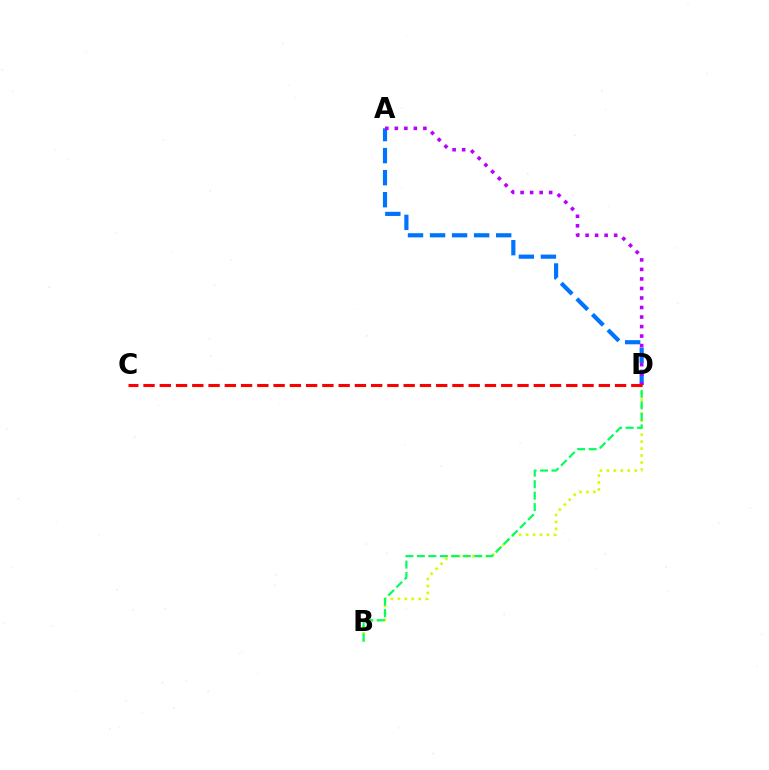{('B', 'D'): [{'color': '#d1ff00', 'line_style': 'dotted', 'thickness': 1.89}, {'color': '#00ff5c', 'line_style': 'dashed', 'thickness': 1.56}], ('A', 'D'): [{'color': '#0074ff', 'line_style': 'dashed', 'thickness': 2.99}, {'color': '#b900ff', 'line_style': 'dotted', 'thickness': 2.59}], ('C', 'D'): [{'color': '#ff0000', 'line_style': 'dashed', 'thickness': 2.21}]}